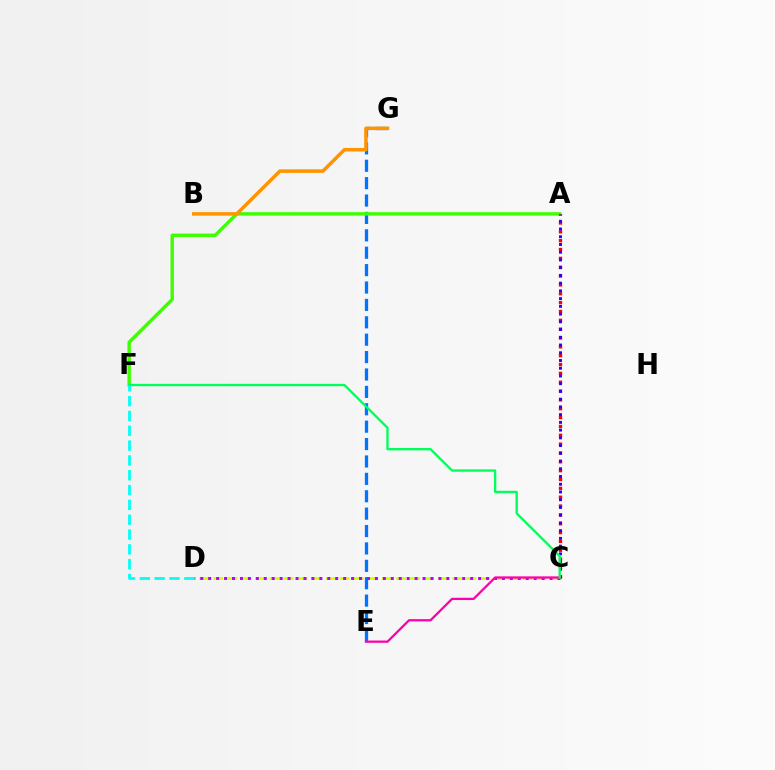{('E', 'G'): [{'color': '#0074ff', 'line_style': 'dashed', 'thickness': 2.36}], ('A', 'F'): [{'color': '#3dff00', 'line_style': 'solid', 'thickness': 2.46}], ('C', 'D'): [{'color': '#d1ff00', 'line_style': 'dashed', 'thickness': 1.91}, {'color': '#b900ff', 'line_style': 'dotted', 'thickness': 2.16}], ('B', 'G'): [{'color': '#ff9400', 'line_style': 'solid', 'thickness': 2.53}], ('A', 'C'): [{'color': '#ff0000', 'line_style': 'dotted', 'thickness': 2.4}, {'color': '#2500ff', 'line_style': 'dotted', 'thickness': 2.1}], ('C', 'E'): [{'color': '#ff00ac', 'line_style': 'solid', 'thickness': 1.64}], ('C', 'F'): [{'color': '#00ff5c', 'line_style': 'solid', 'thickness': 1.69}], ('D', 'F'): [{'color': '#00fff6', 'line_style': 'dashed', 'thickness': 2.01}]}